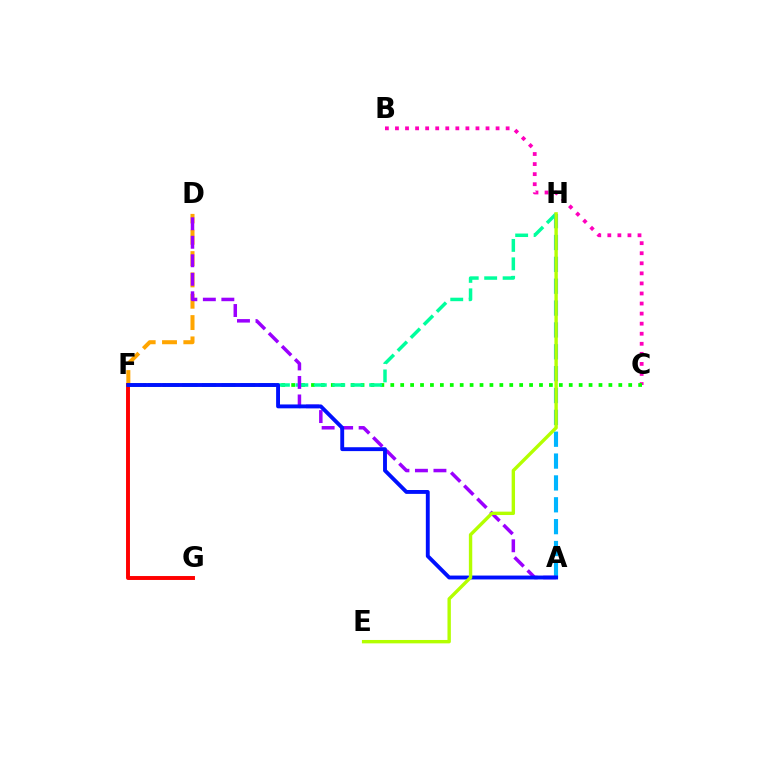{('B', 'C'): [{'color': '#ff00bd', 'line_style': 'dotted', 'thickness': 2.73}], ('D', 'F'): [{'color': '#ffa500', 'line_style': 'dashed', 'thickness': 2.9}], ('C', 'F'): [{'color': '#08ff00', 'line_style': 'dotted', 'thickness': 2.69}], ('F', 'G'): [{'color': '#ff0000', 'line_style': 'solid', 'thickness': 2.83}], ('F', 'H'): [{'color': '#00ff9d', 'line_style': 'dashed', 'thickness': 2.51}], ('A', 'H'): [{'color': '#00b5ff', 'line_style': 'dashed', 'thickness': 2.97}], ('A', 'D'): [{'color': '#9b00ff', 'line_style': 'dashed', 'thickness': 2.51}], ('A', 'F'): [{'color': '#0010ff', 'line_style': 'solid', 'thickness': 2.79}], ('E', 'H'): [{'color': '#b3ff00', 'line_style': 'solid', 'thickness': 2.44}]}